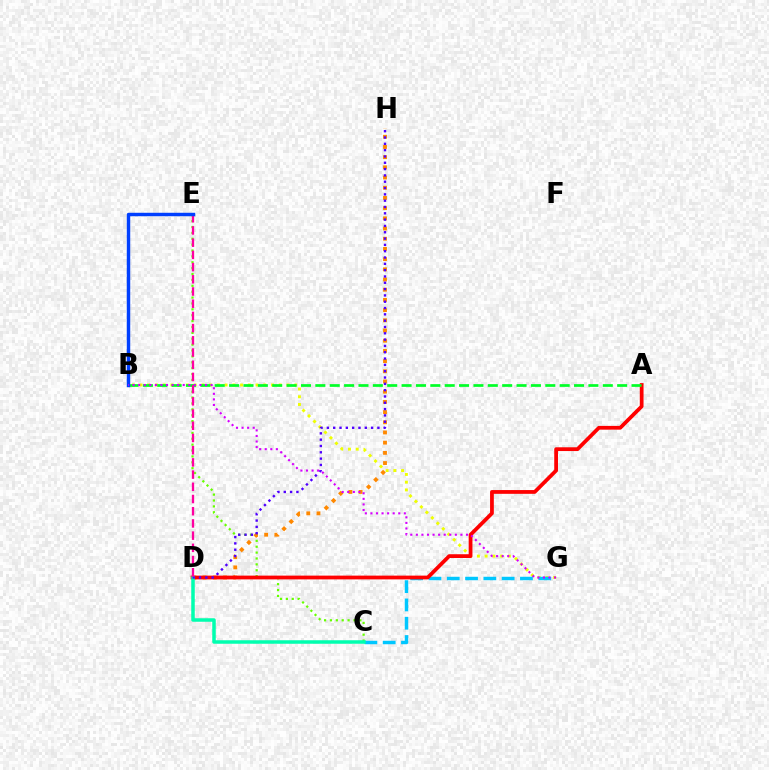{('B', 'G'): [{'color': '#eeff00', 'line_style': 'dotted', 'thickness': 2.1}, {'color': '#d600ff', 'line_style': 'dotted', 'thickness': 1.51}], ('C', 'G'): [{'color': '#00c7ff', 'line_style': 'dashed', 'thickness': 2.49}], ('C', 'E'): [{'color': '#66ff00', 'line_style': 'dotted', 'thickness': 1.6}], ('D', 'H'): [{'color': '#ff8800', 'line_style': 'dotted', 'thickness': 2.77}, {'color': '#4f00ff', 'line_style': 'dotted', 'thickness': 1.72}], ('A', 'D'): [{'color': '#ff0000', 'line_style': 'solid', 'thickness': 2.71}], ('C', 'D'): [{'color': '#00ffaf', 'line_style': 'solid', 'thickness': 2.53}], ('A', 'B'): [{'color': '#00ff27', 'line_style': 'dashed', 'thickness': 1.95}], ('D', 'E'): [{'color': '#ff00a0', 'line_style': 'dashed', 'thickness': 1.66}], ('B', 'E'): [{'color': '#003fff', 'line_style': 'solid', 'thickness': 2.48}]}